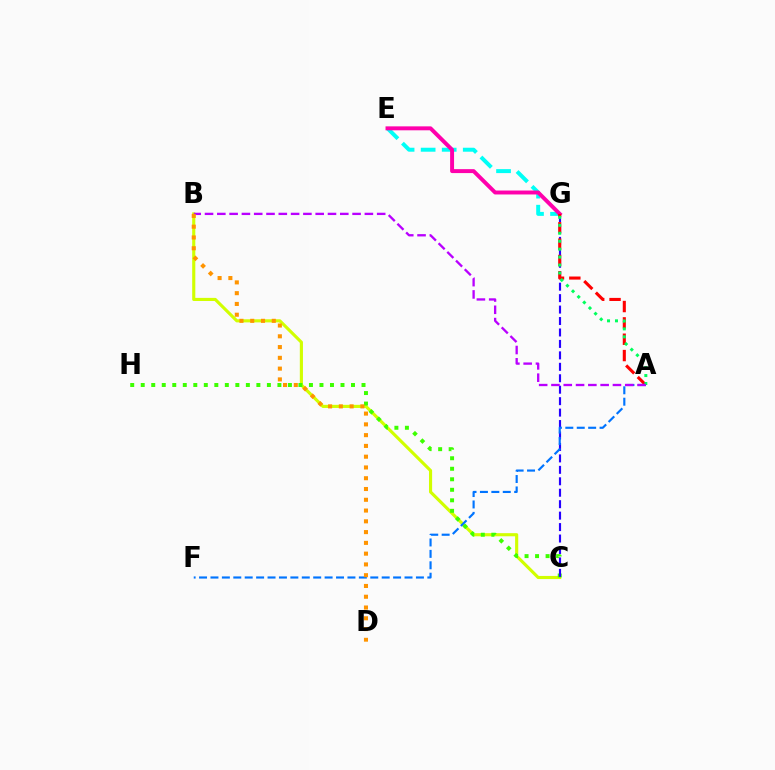{('B', 'C'): [{'color': '#d1ff00', 'line_style': 'solid', 'thickness': 2.25}], ('C', 'H'): [{'color': '#3dff00', 'line_style': 'dotted', 'thickness': 2.86}], ('C', 'G'): [{'color': '#2500ff', 'line_style': 'dashed', 'thickness': 1.56}], ('E', 'G'): [{'color': '#00fff6', 'line_style': 'dashed', 'thickness': 2.86}, {'color': '#ff00ac', 'line_style': 'solid', 'thickness': 2.84}], ('A', 'F'): [{'color': '#0074ff', 'line_style': 'dashed', 'thickness': 1.55}], ('A', 'G'): [{'color': '#ff0000', 'line_style': 'dashed', 'thickness': 2.22}, {'color': '#00ff5c', 'line_style': 'dotted', 'thickness': 2.16}], ('A', 'B'): [{'color': '#b900ff', 'line_style': 'dashed', 'thickness': 1.67}], ('B', 'D'): [{'color': '#ff9400', 'line_style': 'dotted', 'thickness': 2.93}]}